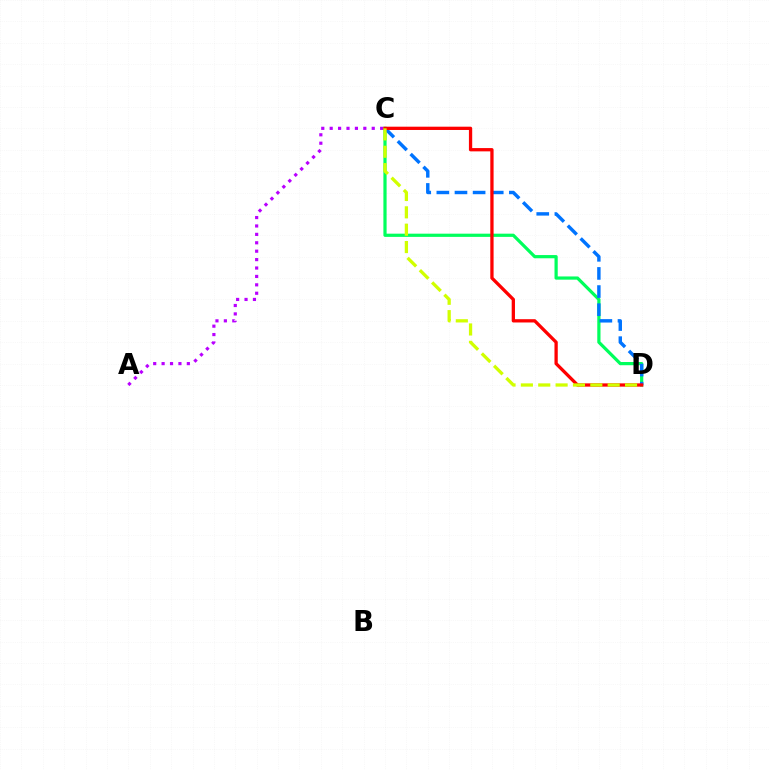{('A', 'C'): [{'color': '#b900ff', 'line_style': 'dotted', 'thickness': 2.29}], ('C', 'D'): [{'color': '#00ff5c', 'line_style': 'solid', 'thickness': 2.31}, {'color': '#0074ff', 'line_style': 'dashed', 'thickness': 2.46}, {'color': '#ff0000', 'line_style': 'solid', 'thickness': 2.36}, {'color': '#d1ff00', 'line_style': 'dashed', 'thickness': 2.36}]}